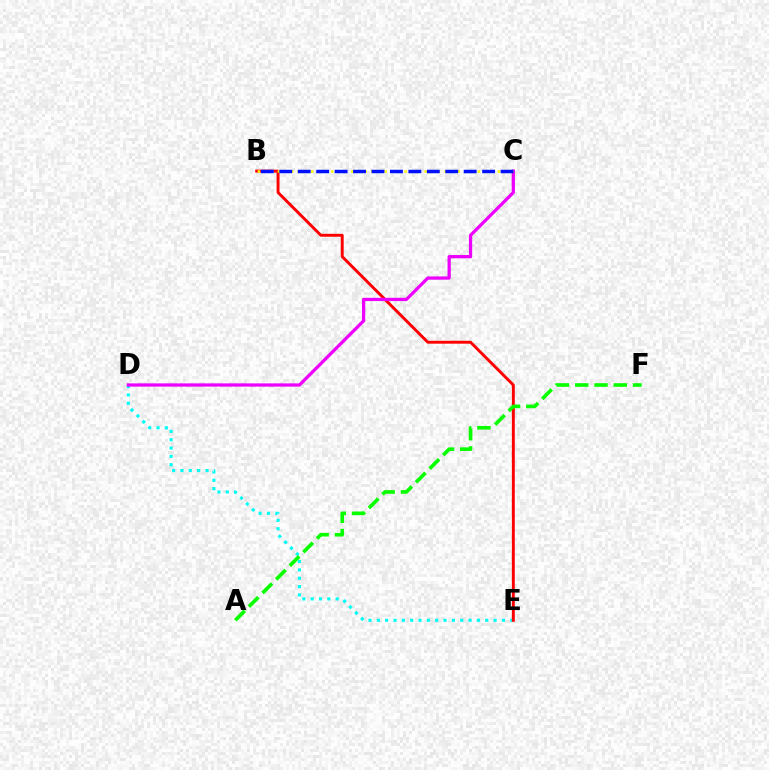{('D', 'E'): [{'color': '#00fff6', 'line_style': 'dotted', 'thickness': 2.27}], ('B', 'E'): [{'color': '#ff0000', 'line_style': 'solid', 'thickness': 2.1}], ('C', 'D'): [{'color': '#ee00ff', 'line_style': 'solid', 'thickness': 2.34}], ('B', 'C'): [{'color': '#fcf500', 'line_style': 'dotted', 'thickness': 1.81}, {'color': '#0010ff', 'line_style': 'dashed', 'thickness': 2.51}], ('A', 'F'): [{'color': '#08ff00', 'line_style': 'dashed', 'thickness': 2.62}]}